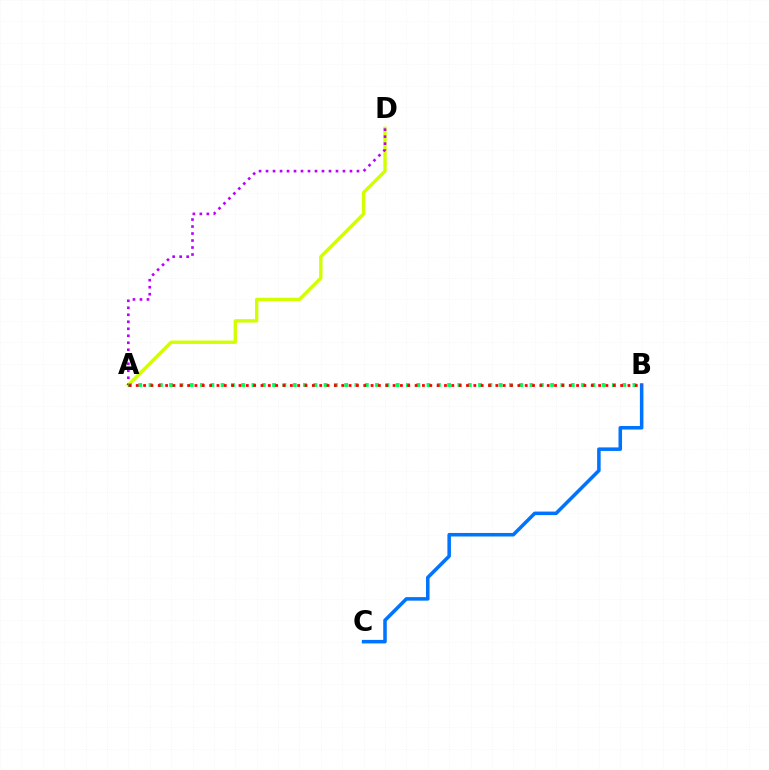{('B', 'C'): [{'color': '#0074ff', 'line_style': 'solid', 'thickness': 2.55}], ('A', 'D'): [{'color': '#d1ff00', 'line_style': 'solid', 'thickness': 2.44}, {'color': '#b900ff', 'line_style': 'dotted', 'thickness': 1.9}], ('A', 'B'): [{'color': '#00ff5c', 'line_style': 'dotted', 'thickness': 2.8}, {'color': '#ff0000', 'line_style': 'dotted', 'thickness': 1.99}]}